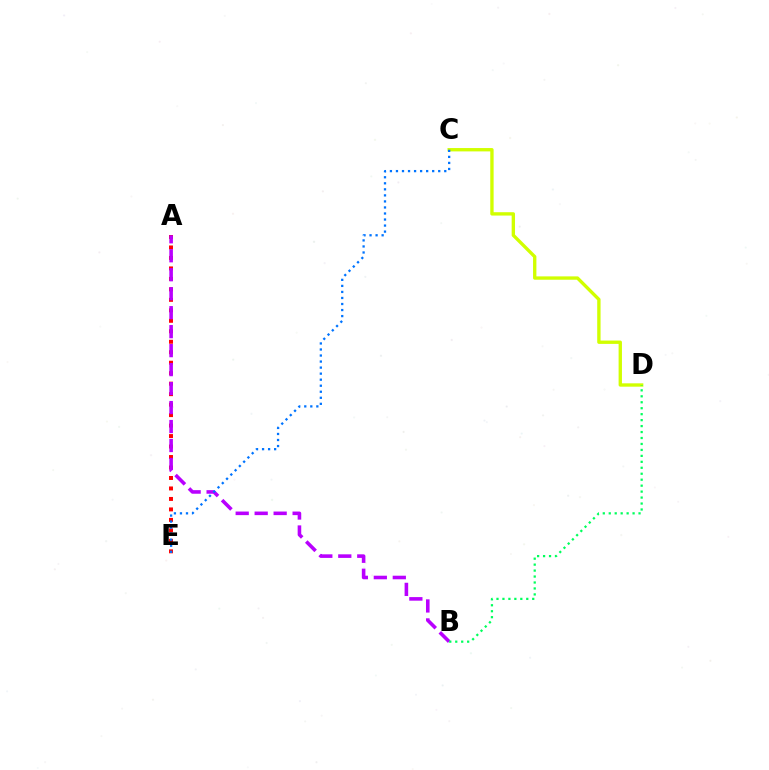{('A', 'E'): [{'color': '#ff0000', 'line_style': 'dotted', 'thickness': 2.85}], ('C', 'D'): [{'color': '#d1ff00', 'line_style': 'solid', 'thickness': 2.41}], ('A', 'B'): [{'color': '#b900ff', 'line_style': 'dashed', 'thickness': 2.58}], ('B', 'D'): [{'color': '#00ff5c', 'line_style': 'dotted', 'thickness': 1.62}], ('C', 'E'): [{'color': '#0074ff', 'line_style': 'dotted', 'thickness': 1.64}]}